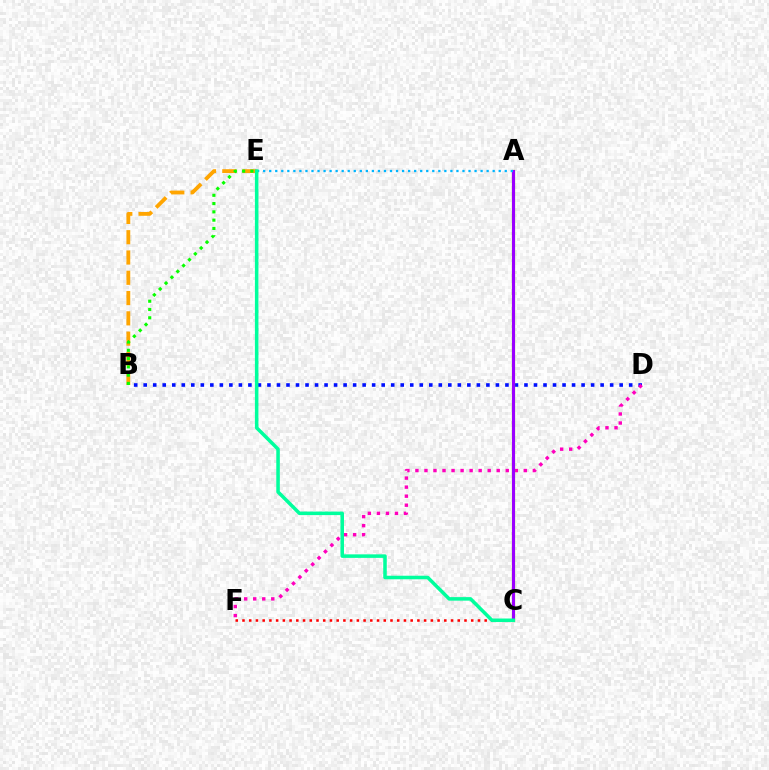{('B', 'D'): [{'color': '#0010ff', 'line_style': 'dotted', 'thickness': 2.59}], ('B', 'E'): [{'color': '#ffa500', 'line_style': 'dashed', 'thickness': 2.76}, {'color': '#08ff00', 'line_style': 'dotted', 'thickness': 2.25}], ('D', 'F'): [{'color': '#ff00bd', 'line_style': 'dotted', 'thickness': 2.45}], ('A', 'C'): [{'color': '#b3ff00', 'line_style': 'solid', 'thickness': 2.3}, {'color': '#9b00ff', 'line_style': 'solid', 'thickness': 2.24}], ('C', 'F'): [{'color': '#ff0000', 'line_style': 'dotted', 'thickness': 1.83}], ('A', 'E'): [{'color': '#00b5ff', 'line_style': 'dotted', 'thickness': 1.64}], ('C', 'E'): [{'color': '#00ff9d', 'line_style': 'solid', 'thickness': 2.54}]}